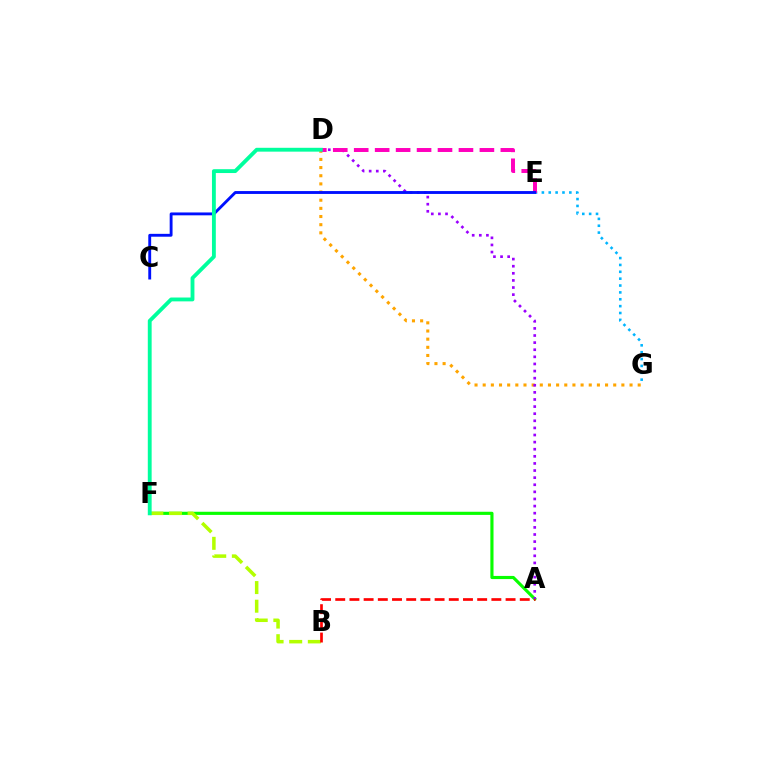{('A', 'F'): [{'color': '#08ff00', 'line_style': 'solid', 'thickness': 2.26}], ('B', 'F'): [{'color': '#b3ff00', 'line_style': 'dashed', 'thickness': 2.53}], ('A', 'B'): [{'color': '#ff0000', 'line_style': 'dashed', 'thickness': 1.93}], ('D', 'G'): [{'color': '#ffa500', 'line_style': 'dotted', 'thickness': 2.22}], ('E', 'G'): [{'color': '#00b5ff', 'line_style': 'dotted', 'thickness': 1.87}], ('A', 'D'): [{'color': '#9b00ff', 'line_style': 'dotted', 'thickness': 1.93}], ('D', 'E'): [{'color': '#ff00bd', 'line_style': 'dashed', 'thickness': 2.85}], ('C', 'E'): [{'color': '#0010ff', 'line_style': 'solid', 'thickness': 2.06}], ('D', 'F'): [{'color': '#00ff9d', 'line_style': 'solid', 'thickness': 2.77}]}